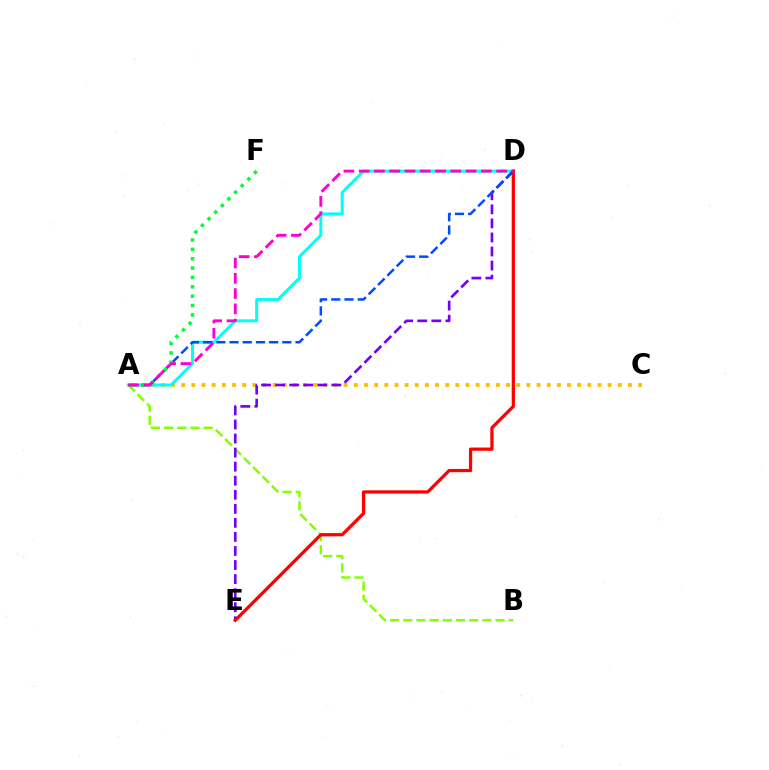{('A', 'C'): [{'color': '#ffbd00', 'line_style': 'dotted', 'thickness': 2.76}], ('A', 'D'): [{'color': '#00fff6', 'line_style': 'solid', 'thickness': 2.16}, {'color': '#004bff', 'line_style': 'dashed', 'thickness': 1.79}, {'color': '#ff00cf', 'line_style': 'dashed', 'thickness': 2.07}], ('A', 'B'): [{'color': '#84ff00', 'line_style': 'dashed', 'thickness': 1.79}], ('D', 'E'): [{'color': '#7200ff', 'line_style': 'dashed', 'thickness': 1.91}, {'color': '#ff0000', 'line_style': 'solid', 'thickness': 2.34}], ('A', 'F'): [{'color': '#00ff39', 'line_style': 'dotted', 'thickness': 2.55}]}